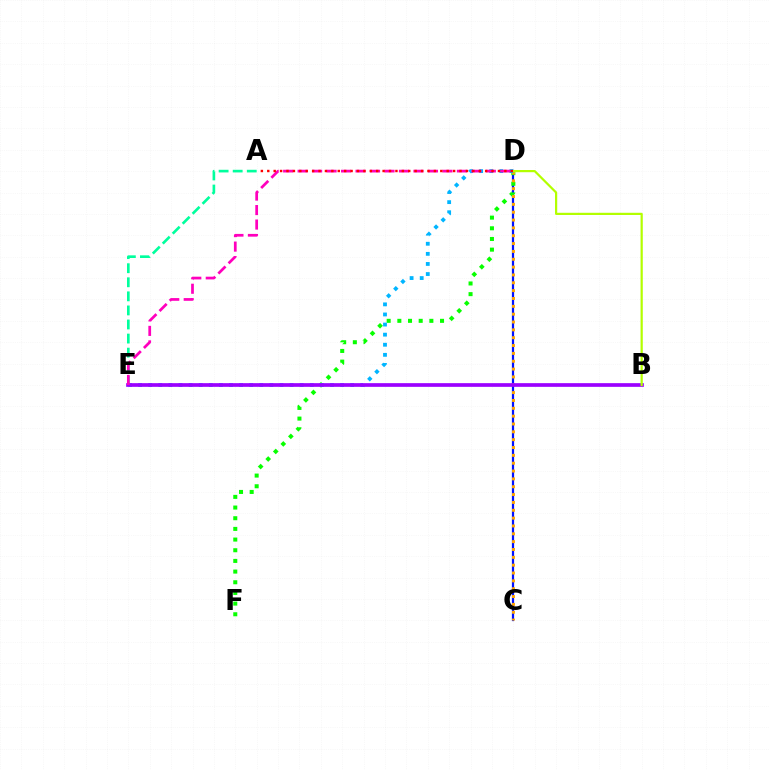{('C', 'D'): [{'color': '#0010ff', 'line_style': 'solid', 'thickness': 1.6}, {'color': '#ffa500', 'line_style': 'dotted', 'thickness': 2.13}], ('D', 'F'): [{'color': '#08ff00', 'line_style': 'dotted', 'thickness': 2.9}], ('D', 'E'): [{'color': '#00b5ff', 'line_style': 'dotted', 'thickness': 2.74}, {'color': '#ff00bd', 'line_style': 'dashed', 'thickness': 1.97}], ('A', 'E'): [{'color': '#00ff9d', 'line_style': 'dashed', 'thickness': 1.91}], ('B', 'E'): [{'color': '#9b00ff', 'line_style': 'solid', 'thickness': 2.65}], ('B', 'D'): [{'color': '#b3ff00', 'line_style': 'solid', 'thickness': 1.59}], ('A', 'D'): [{'color': '#ff0000', 'line_style': 'dotted', 'thickness': 1.74}]}